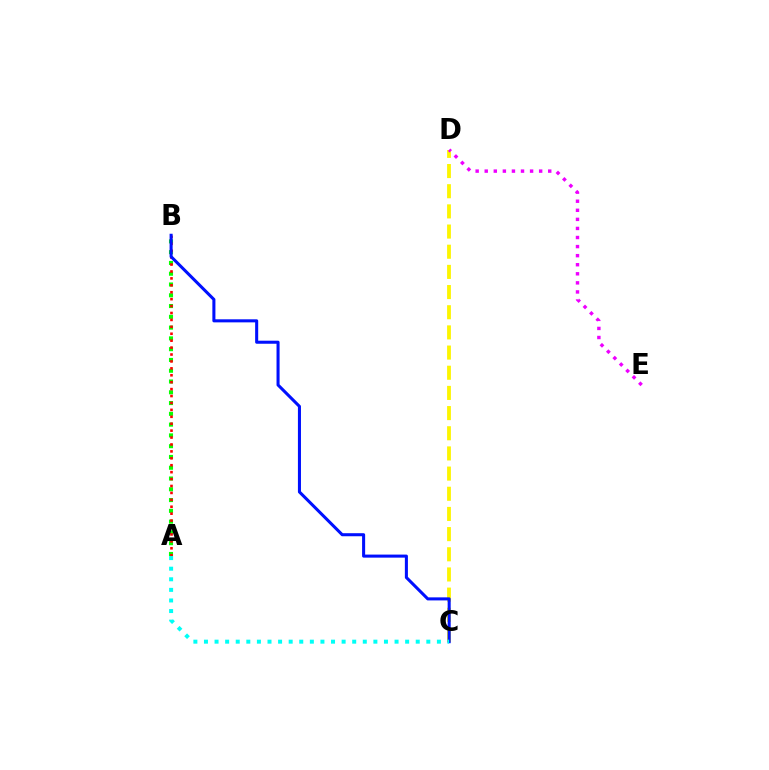{('C', 'D'): [{'color': '#fcf500', 'line_style': 'dashed', 'thickness': 2.74}], ('A', 'B'): [{'color': '#08ff00', 'line_style': 'dotted', 'thickness': 2.93}, {'color': '#ff0000', 'line_style': 'dotted', 'thickness': 1.88}], ('D', 'E'): [{'color': '#ee00ff', 'line_style': 'dotted', 'thickness': 2.46}], ('B', 'C'): [{'color': '#0010ff', 'line_style': 'solid', 'thickness': 2.2}], ('A', 'C'): [{'color': '#00fff6', 'line_style': 'dotted', 'thickness': 2.88}]}